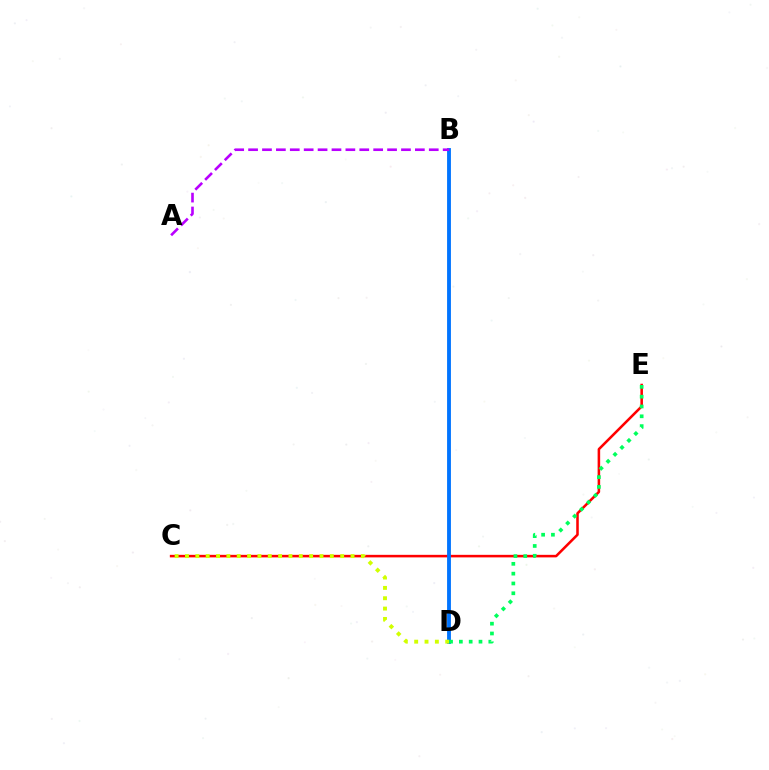{('C', 'E'): [{'color': '#ff0000', 'line_style': 'solid', 'thickness': 1.83}], ('B', 'D'): [{'color': '#0074ff', 'line_style': 'solid', 'thickness': 2.77}], ('C', 'D'): [{'color': '#d1ff00', 'line_style': 'dotted', 'thickness': 2.81}], ('D', 'E'): [{'color': '#00ff5c', 'line_style': 'dotted', 'thickness': 2.67}], ('A', 'B'): [{'color': '#b900ff', 'line_style': 'dashed', 'thickness': 1.89}]}